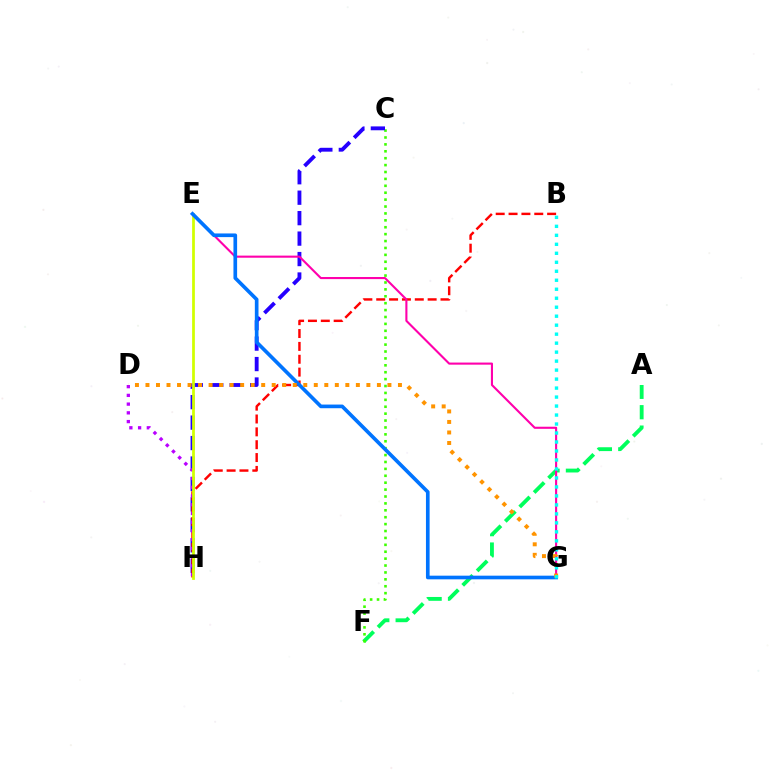{('A', 'F'): [{'color': '#00ff5c', 'line_style': 'dashed', 'thickness': 2.77}], ('C', 'F'): [{'color': '#3dff00', 'line_style': 'dotted', 'thickness': 1.88}], ('C', 'H'): [{'color': '#2500ff', 'line_style': 'dashed', 'thickness': 2.78}], ('B', 'H'): [{'color': '#ff0000', 'line_style': 'dashed', 'thickness': 1.75}], ('D', 'H'): [{'color': '#b900ff', 'line_style': 'dotted', 'thickness': 2.37}], ('E', 'G'): [{'color': '#ff00ac', 'line_style': 'solid', 'thickness': 1.51}, {'color': '#0074ff', 'line_style': 'solid', 'thickness': 2.64}], ('E', 'H'): [{'color': '#d1ff00', 'line_style': 'solid', 'thickness': 1.98}], ('D', 'G'): [{'color': '#ff9400', 'line_style': 'dotted', 'thickness': 2.86}], ('B', 'G'): [{'color': '#00fff6', 'line_style': 'dotted', 'thickness': 2.44}]}